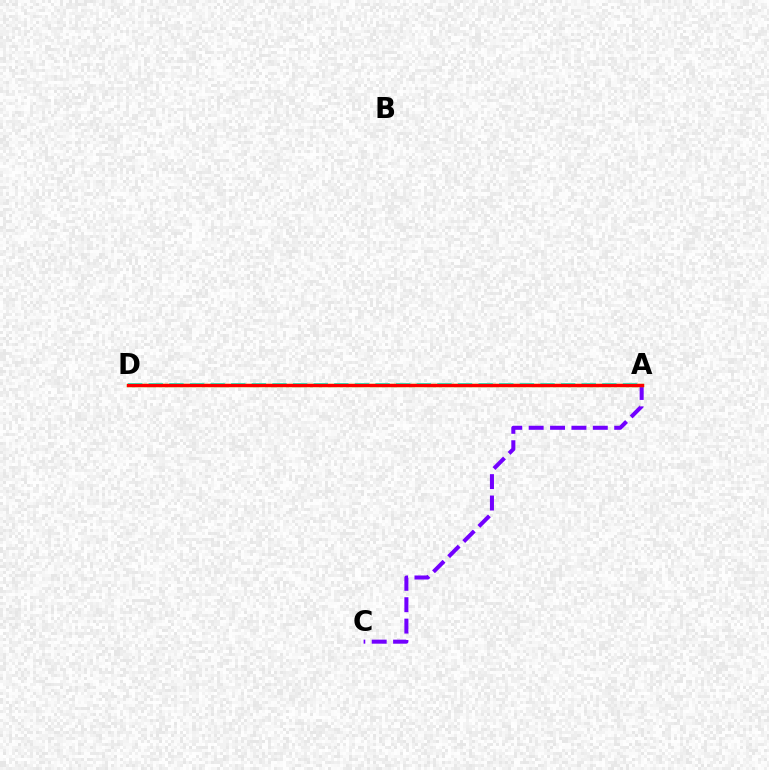{('A', 'D'): [{'color': '#00fff6', 'line_style': 'dashed', 'thickness': 2.8}, {'color': '#84ff00', 'line_style': 'solid', 'thickness': 2.39}, {'color': '#ff0000', 'line_style': 'solid', 'thickness': 2.43}], ('A', 'C'): [{'color': '#7200ff', 'line_style': 'dashed', 'thickness': 2.9}]}